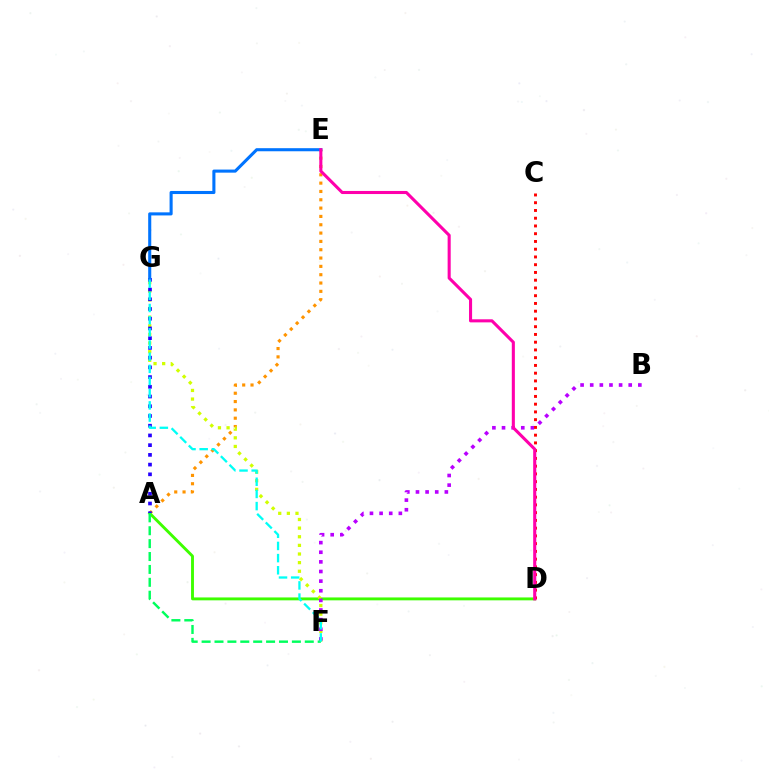{('A', 'E'): [{'color': '#ff9400', 'line_style': 'dotted', 'thickness': 2.26}], ('A', 'D'): [{'color': '#3dff00', 'line_style': 'solid', 'thickness': 2.08}], ('F', 'G'): [{'color': '#d1ff00', 'line_style': 'dotted', 'thickness': 2.34}, {'color': '#00fff6', 'line_style': 'dashed', 'thickness': 1.65}], ('A', 'G'): [{'color': '#2500ff', 'line_style': 'dotted', 'thickness': 2.64}], ('B', 'F'): [{'color': '#b900ff', 'line_style': 'dotted', 'thickness': 2.62}], ('E', 'G'): [{'color': '#0074ff', 'line_style': 'solid', 'thickness': 2.22}], ('C', 'D'): [{'color': '#ff0000', 'line_style': 'dotted', 'thickness': 2.11}], ('A', 'F'): [{'color': '#00ff5c', 'line_style': 'dashed', 'thickness': 1.75}], ('D', 'E'): [{'color': '#ff00ac', 'line_style': 'solid', 'thickness': 2.22}]}